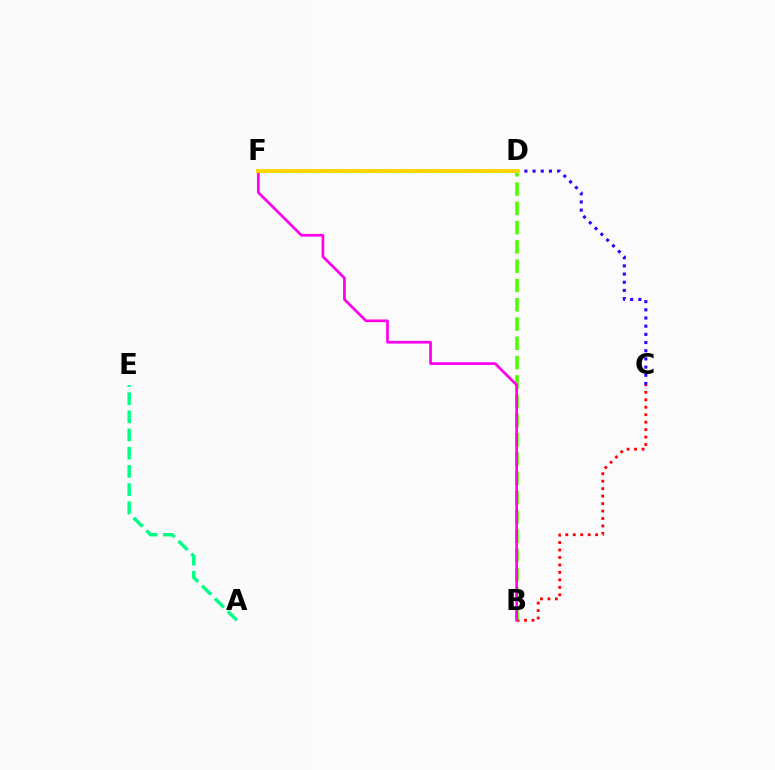{('B', 'C'): [{'color': '#ff0000', 'line_style': 'dotted', 'thickness': 2.03}], ('B', 'D'): [{'color': '#4fff00', 'line_style': 'dashed', 'thickness': 2.62}], ('C', 'F'): [{'color': '#3700ff', 'line_style': 'dotted', 'thickness': 2.22}], ('D', 'F'): [{'color': '#009eff', 'line_style': 'dashed', 'thickness': 2.26}, {'color': '#ffd500', 'line_style': 'solid', 'thickness': 2.87}], ('B', 'F'): [{'color': '#ff00ed', 'line_style': 'solid', 'thickness': 1.95}], ('A', 'E'): [{'color': '#00ff86', 'line_style': 'dashed', 'thickness': 2.47}]}